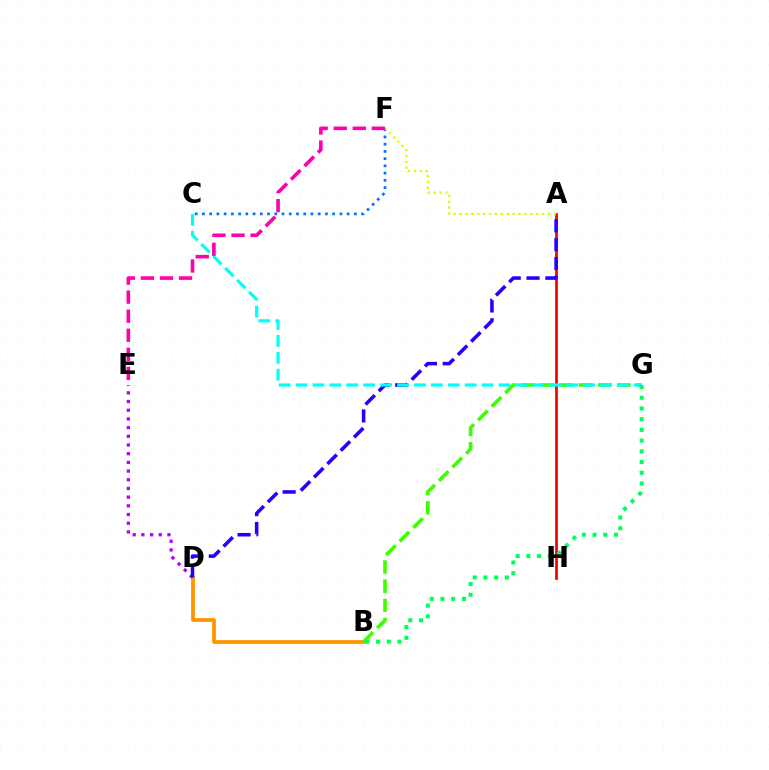{('B', 'D'): [{'color': '#ff9400', 'line_style': 'solid', 'thickness': 2.71}], ('A', 'H'): [{'color': '#ff0000', 'line_style': 'solid', 'thickness': 1.98}], ('D', 'E'): [{'color': '#b900ff', 'line_style': 'dotted', 'thickness': 2.36}], ('C', 'F'): [{'color': '#0074ff', 'line_style': 'dotted', 'thickness': 1.97}], ('B', 'G'): [{'color': '#3dff00', 'line_style': 'dashed', 'thickness': 2.61}, {'color': '#00ff5c', 'line_style': 'dotted', 'thickness': 2.91}], ('A', 'D'): [{'color': '#2500ff', 'line_style': 'dashed', 'thickness': 2.56}], ('C', 'G'): [{'color': '#00fff6', 'line_style': 'dashed', 'thickness': 2.3}], ('A', 'F'): [{'color': '#d1ff00', 'line_style': 'dotted', 'thickness': 1.6}], ('E', 'F'): [{'color': '#ff00ac', 'line_style': 'dashed', 'thickness': 2.59}]}